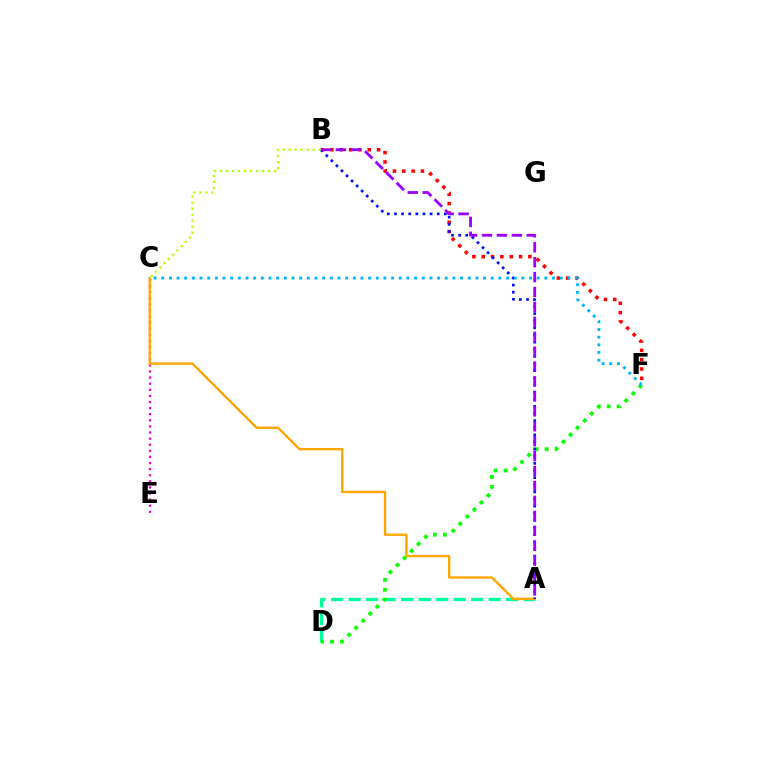{('C', 'E'): [{'color': '#ff00bd', 'line_style': 'dotted', 'thickness': 1.66}], ('A', 'D'): [{'color': '#00ff9d', 'line_style': 'dashed', 'thickness': 2.38}], ('D', 'F'): [{'color': '#08ff00', 'line_style': 'dotted', 'thickness': 2.71}], ('A', 'C'): [{'color': '#ffa500', 'line_style': 'solid', 'thickness': 1.7}], ('B', 'F'): [{'color': '#ff0000', 'line_style': 'dotted', 'thickness': 2.53}], ('A', 'B'): [{'color': '#0010ff', 'line_style': 'dotted', 'thickness': 1.94}, {'color': '#9b00ff', 'line_style': 'dashed', 'thickness': 2.03}], ('B', 'C'): [{'color': '#b3ff00', 'line_style': 'dotted', 'thickness': 1.63}], ('C', 'F'): [{'color': '#00b5ff', 'line_style': 'dotted', 'thickness': 2.08}]}